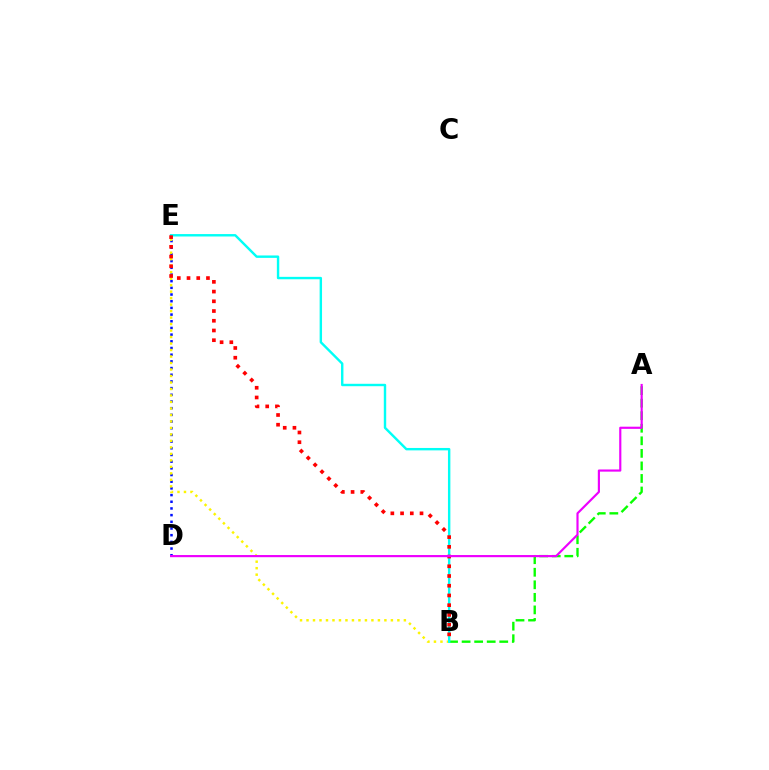{('D', 'E'): [{'color': '#0010ff', 'line_style': 'dotted', 'thickness': 1.82}], ('B', 'E'): [{'color': '#fcf500', 'line_style': 'dotted', 'thickness': 1.76}, {'color': '#00fff6', 'line_style': 'solid', 'thickness': 1.74}, {'color': '#ff0000', 'line_style': 'dotted', 'thickness': 2.64}], ('A', 'B'): [{'color': '#08ff00', 'line_style': 'dashed', 'thickness': 1.7}], ('A', 'D'): [{'color': '#ee00ff', 'line_style': 'solid', 'thickness': 1.56}]}